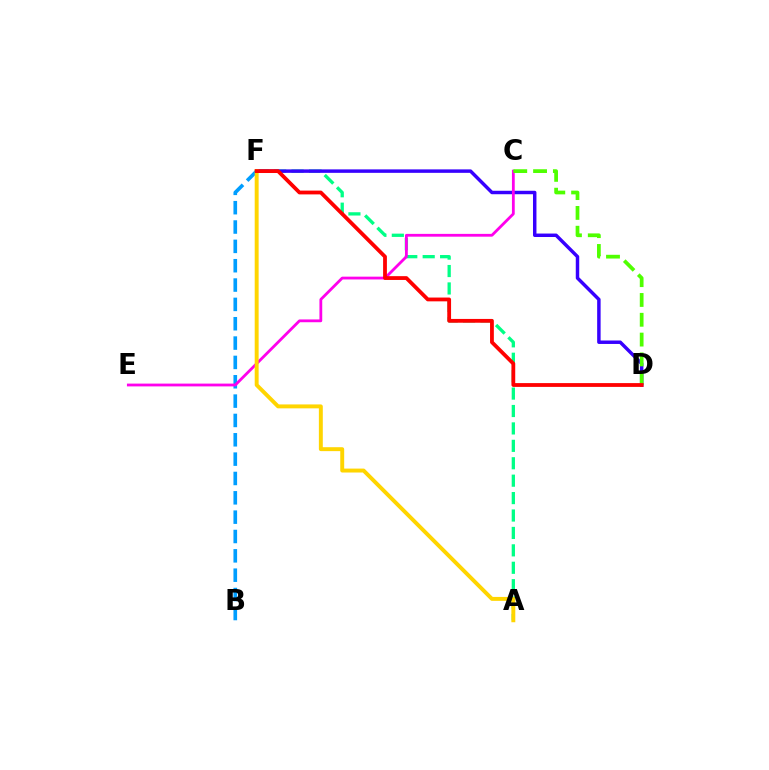{('A', 'F'): [{'color': '#00ff86', 'line_style': 'dashed', 'thickness': 2.37}, {'color': '#ffd500', 'line_style': 'solid', 'thickness': 2.83}], ('B', 'F'): [{'color': '#009eff', 'line_style': 'dashed', 'thickness': 2.63}], ('D', 'F'): [{'color': '#3700ff', 'line_style': 'solid', 'thickness': 2.49}, {'color': '#ff0000', 'line_style': 'solid', 'thickness': 2.73}], ('C', 'E'): [{'color': '#ff00ed', 'line_style': 'solid', 'thickness': 2.01}], ('C', 'D'): [{'color': '#4fff00', 'line_style': 'dashed', 'thickness': 2.69}]}